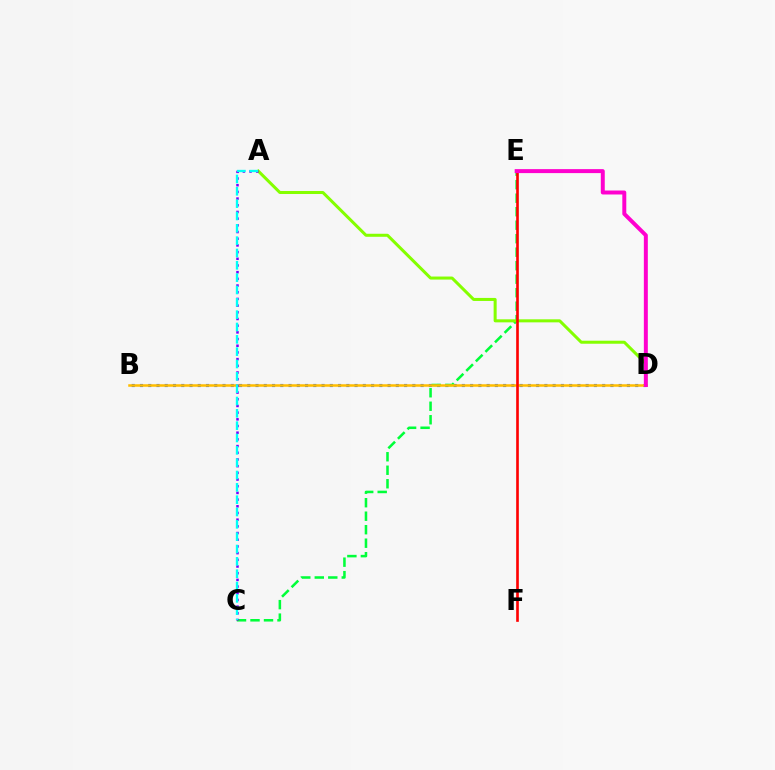{('B', 'D'): [{'color': '#004bff', 'line_style': 'dotted', 'thickness': 2.24}, {'color': '#ffbd00', 'line_style': 'solid', 'thickness': 1.81}], ('C', 'E'): [{'color': '#00ff39', 'line_style': 'dashed', 'thickness': 1.83}], ('A', 'D'): [{'color': '#84ff00', 'line_style': 'solid', 'thickness': 2.18}], ('E', 'F'): [{'color': '#ff0000', 'line_style': 'solid', 'thickness': 1.91}], ('D', 'E'): [{'color': '#ff00cf', 'line_style': 'solid', 'thickness': 2.86}], ('A', 'C'): [{'color': '#7200ff', 'line_style': 'dotted', 'thickness': 1.82}, {'color': '#00fff6', 'line_style': 'dashed', 'thickness': 1.68}]}